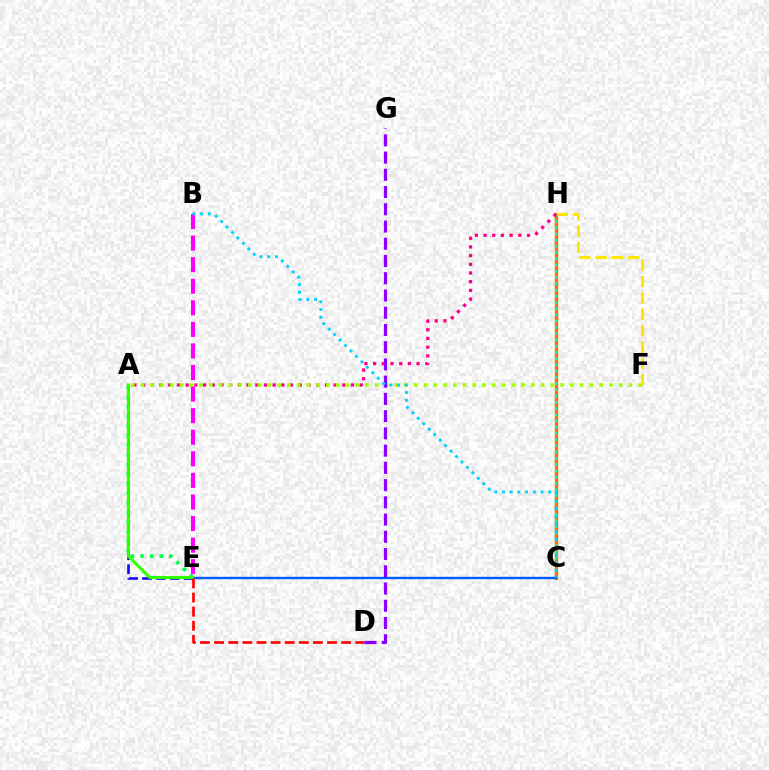{('A', 'E'): [{'color': '#1900ff', 'line_style': 'dashed', 'thickness': 1.89}, {'color': '#00ff45', 'line_style': 'dotted', 'thickness': 2.6}, {'color': '#31ff00', 'line_style': 'solid', 'thickness': 2.17}], ('C', 'H'): [{'color': '#ff7000', 'line_style': 'solid', 'thickness': 2.45}, {'color': '#00ffbb', 'line_style': 'dotted', 'thickness': 1.69}], ('F', 'H'): [{'color': '#ffe600', 'line_style': 'dashed', 'thickness': 2.22}], ('C', 'E'): [{'color': '#005dff', 'line_style': 'solid', 'thickness': 1.72}], ('A', 'H'): [{'color': '#ff0088', 'line_style': 'dotted', 'thickness': 2.36}], ('D', 'E'): [{'color': '#ff0000', 'line_style': 'dashed', 'thickness': 1.92}], ('A', 'F'): [{'color': '#a2ff00', 'line_style': 'dotted', 'thickness': 2.65}], ('D', 'G'): [{'color': '#8a00ff', 'line_style': 'dashed', 'thickness': 2.34}], ('B', 'E'): [{'color': '#fa00f9', 'line_style': 'dashed', 'thickness': 2.93}], ('B', 'C'): [{'color': '#00d3ff', 'line_style': 'dotted', 'thickness': 2.09}]}